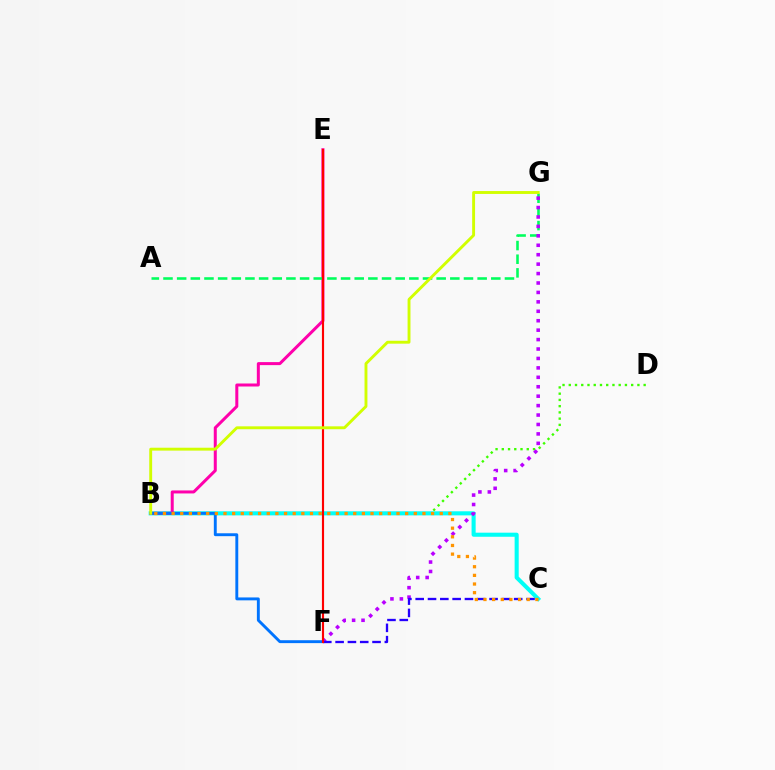{('B', 'D'): [{'color': '#3dff00', 'line_style': 'dotted', 'thickness': 1.7}], ('B', 'C'): [{'color': '#00fff6', 'line_style': 'solid', 'thickness': 2.93}, {'color': '#ff9400', 'line_style': 'dotted', 'thickness': 2.35}], ('B', 'E'): [{'color': '#ff00ac', 'line_style': 'solid', 'thickness': 2.17}], ('B', 'F'): [{'color': '#0074ff', 'line_style': 'solid', 'thickness': 2.09}], ('A', 'G'): [{'color': '#00ff5c', 'line_style': 'dashed', 'thickness': 1.86}], ('F', 'G'): [{'color': '#b900ff', 'line_style': 'dotted', 'thickness': 2.56}], ('C', 'F'): [{'color': '#2500ff', 'line_style': 'dashed', 'thickness': 1.67}], ('E', 'F'): [{'color': '#ff0000', 'line_style': 'solid', 'thickness': 1.55}], ('B', 'G'): [{'color': '#d1ff00', 'line_style': 'solid', 'thickness': 2.08}]}